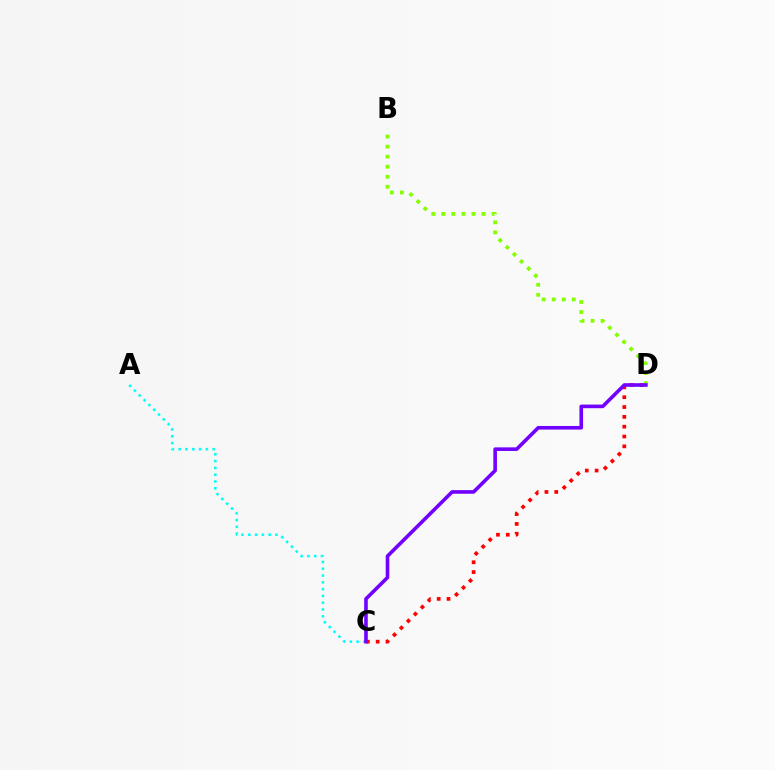{('C', 'D'): [{'color': '#ff0000', 'line_style': 'dotted', 'thickness': 2.67}, {'color': '#7200ff', 'line_style': 'solid', 'thickness': 2.6}], ('B', 'D'): [{'color': '#84ff00', 'line_style': 'dotted', 'thickness': 2.73}], ('A', 'C'): [{'color': '#00fff6', 'line_style': 'dotted', 'thickness': 1.84}]}